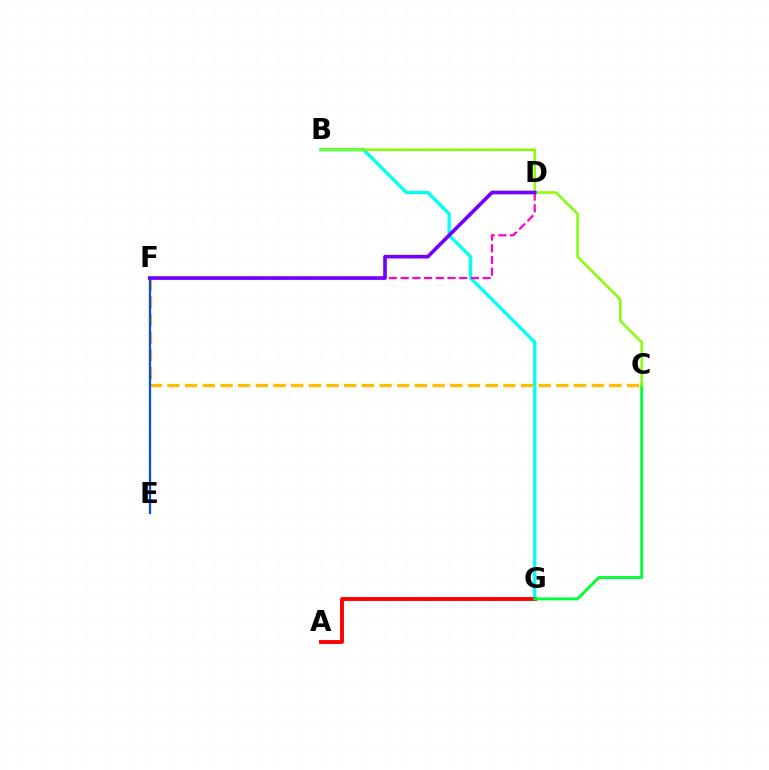{('B', 'G'): [{'color': '#00fff6', 'line_style': 'solid', 'thickness': 2.41}], ('A', 'G'): [{'color': '#ff0000', 'line_style': 'solid', 'thickness': 2.81}], ('D', 'F'): [{'color': '#ff00cf', 'line_style': 'dashed', 'thickness': 1.59}, {'color': '#7200ff', 'line_style': 'solid', 'thickness': 2.64}], ('C', 'G'): [{'color': '#00ff39', 'line_style': 'solid', 'thickness': 2.07}], ('C', 'F'): [{'color': '#ffbd00', 'line_style': 'dashed', 'thickness': 2.4}], ('E', 'F'): [{'color': '#004bff', 'line_style': 'solid', 'thickness': 1.6}], ('B', 'C'): [{'color': '#84ff00', 'line_style': 'solid', 'thickness': 1.79}]}